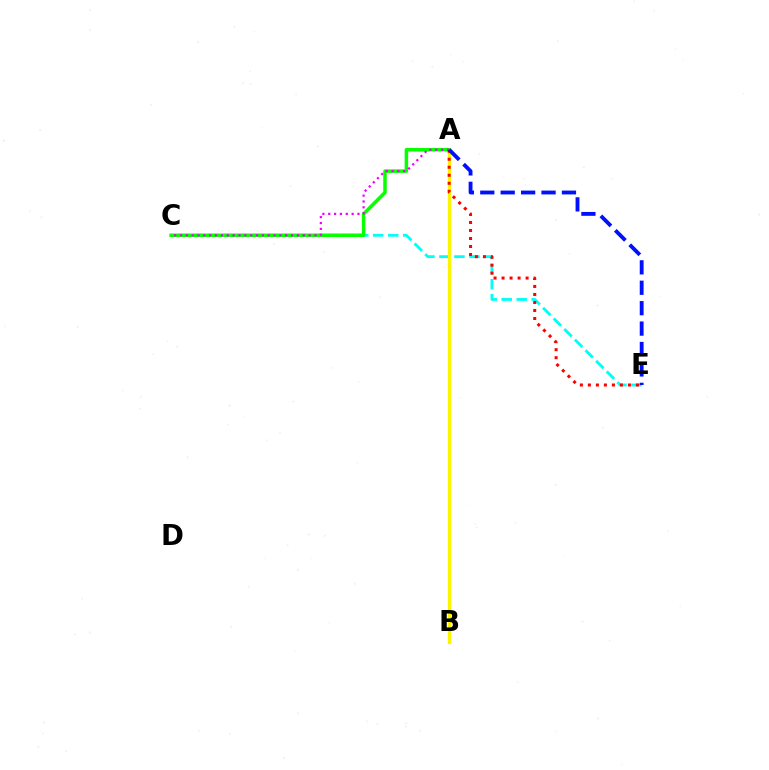{('C', 'E'): [{'color': '#00fff6', 'line_style': 'dashed', 'thickness': 2.04}], ('A', 'C'): [{'color': '#08ff00', 'line_style': 'solid', 'thickness': 2.52}, {'color': '#ee00ff', 'line_style': 'dotted', 'thickness': 1.59}], ('A', 'B'): [{'color': '#fcf500', 'line_style': 'solid', 'thickness': 2.33}], ('A', 'E'): [{'color': '#ff0000', 'line_style': 'dotted', 'thickness': 2.18}, {'color': '#0010ff', 'line_style': 'dashed', 'thickness': 2.77}]}